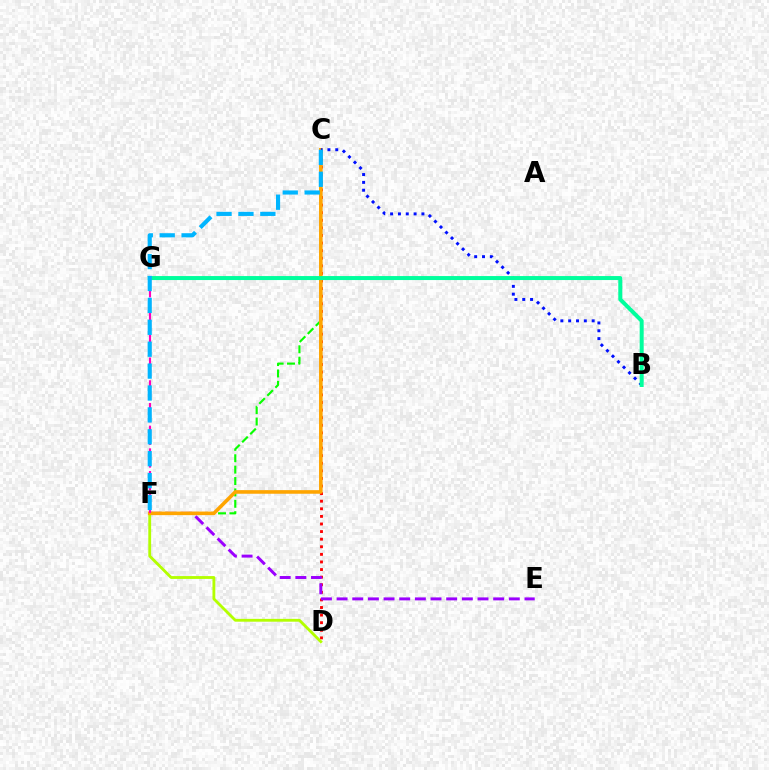{('C', 'F'): [{'color': '#08ff00', 'line_style': 'dashed', 'thickness': 1.55}, {'color': '#ffa500', 'line_style': 'solid', 'thickness': 2.59}, {'color': '#00b5ff', 'line_style': 'dashed', 'thickness': 2.98}], ('C', 'D'): [{'color': '#ff0000', 'line_style': 'dotted', 'thickness': 2.06}], ('D', 'F'): [{'color': '#b3ff00', 'line_style': 'solid', 'thickness': 2.04}], ('E', 'F'): [{'color': '#9b00ff', 'line_style': 'dashed', 'thickness': 2.13}], ('B', 'C'): [{'color': '#0010ff', 'line_style': 'dotted', 'thickness': 2.13}], ('B', 'G'): [{'color': '#00ff9d', 'line_style': 'solid', 'thickness': 2.87}], ('F', 'G'): [{'color': '#ff00bd', 'line_style': 'dashed', 'thickness': 1.54}]}